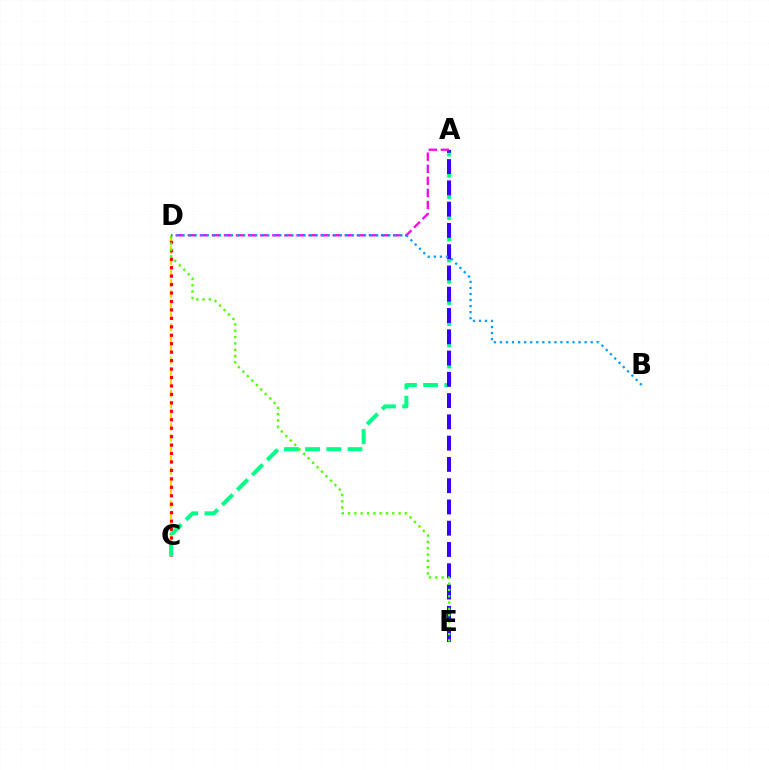{('C', 'D'): [{'color': '#ffd500', 'line_style': 'dashed', 'thickness': 1.5}, {'color': '#ff0000', 'line_style': 'dotted', 'thickness': 2.3}], ('A', 'C'): [{'color': '#00ff86', 'line_style': 'dashed', 'thickness': 2.88}], ('A', 'E'): [{'color': '#3700ff', 'line_style': 'dashed', 'thickness': 2.89}], ('D', 'E'): [{'color': '#4fff00', 'line_style': 'dotted', 'thickness': 1.72}], ('A', 'D'): [{'color': '#ff00ed', 'line_style': 'dashed', 'thickness': 1.64}], ('B', 'D'): [{'color': '#009eff', 'line_style': 'dotted', 'thickness': 1.64}]}